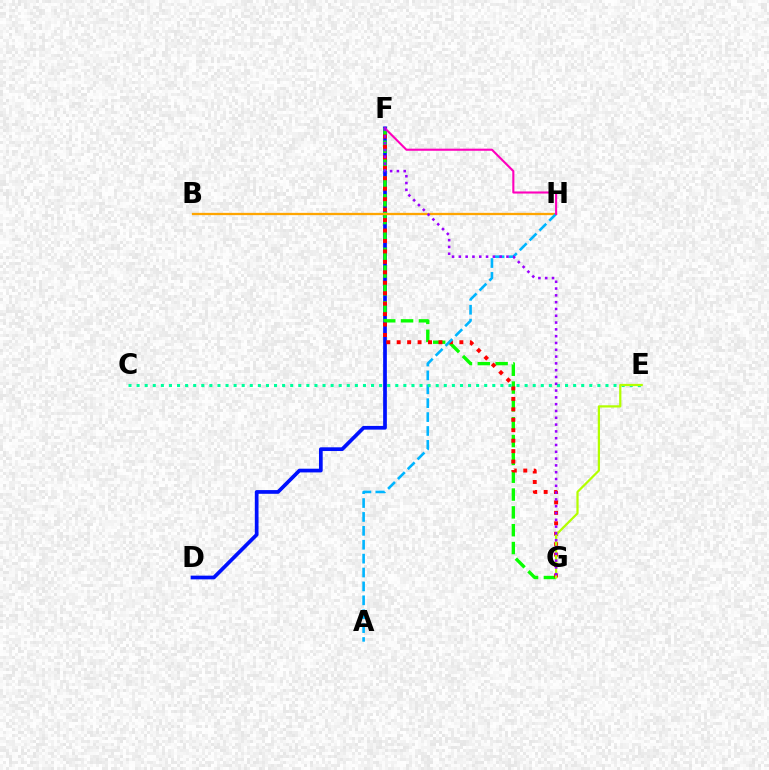{('D', 'F'): [{'color': '#0010ff', 'line_style': 'solid', 'thickness': 2.68}], ('F', 'G'): [{'color': '#08ff00', 'line_style': 'dashed', 'thickness': 2.42}, {'color': '#ff0000', 'line_style': 'dotted', 'thickness': 2.84}, {'color': '#9b00ff', 'line_style': 'dotted', 'thickness': 1.85}], ('B', 'H'): [{'color': '#ffa500', 'line_style': 'solid', 'thickness': 1.65}], ('A', 'H'): [{'color': '#00b5ff', 'line_style': 'dashed', 'thickness': 1.89}], ('F', 'H'): [{'color': '#ff00bd', 'line_style': 'solid', 'thickness': 1.52}], ('C', 'E'): [{'color': '#00ff9d', 'line_style': 'dotted', 'thickness': 2.2}], ('E', 'G'): [{'color': '#b3ff00', 'line_style': 'solid', 'thickness': 1.6}]}